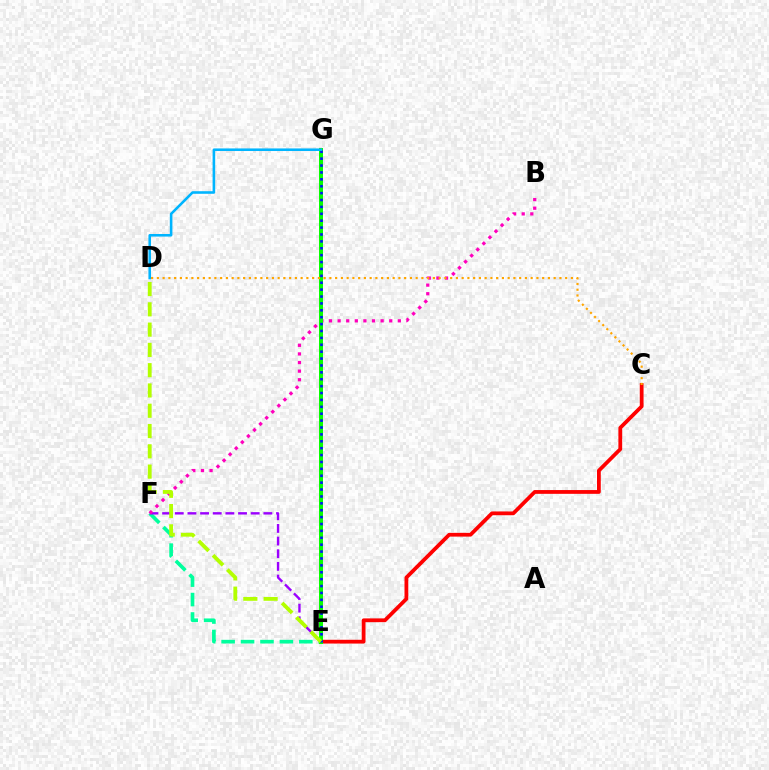{('C', 'E'): [{'color': '#ff0000', 'line_style': 'solid', 'thickness': 2.72}], ('E', 'F'): [{'color': '#00ff9d', 'line_style': 'dashed', 'thickness': 2.64}, {'color': '#9b00ff', 'line_style': 'dashed', 'thickness': 1.72}], ('B', 'F'): [{'color': '#ff00bd', 'line_style': 'dotted', 'thickness': 2.34}], ('E', 'G'): [{'color': '#08ff00', 'line_style': 'solid', 'thickness': 2.87}, {'color': '#0010ff', 'line_style': 'dotted', 'thickness': 1.87}], ('C', 'D'): [{'color': '#ffa500', 'line_style': 'dotted', 'thickness': 1.56}], ('D', 'G'): [{'color': '#00b5ff', 'line_style': 'solid', 'thickness': 1.86}], ('D', 'E'): [{'color': '#b3ff00', 'line_style': 'dashed', 'thickness': 2.76}]}